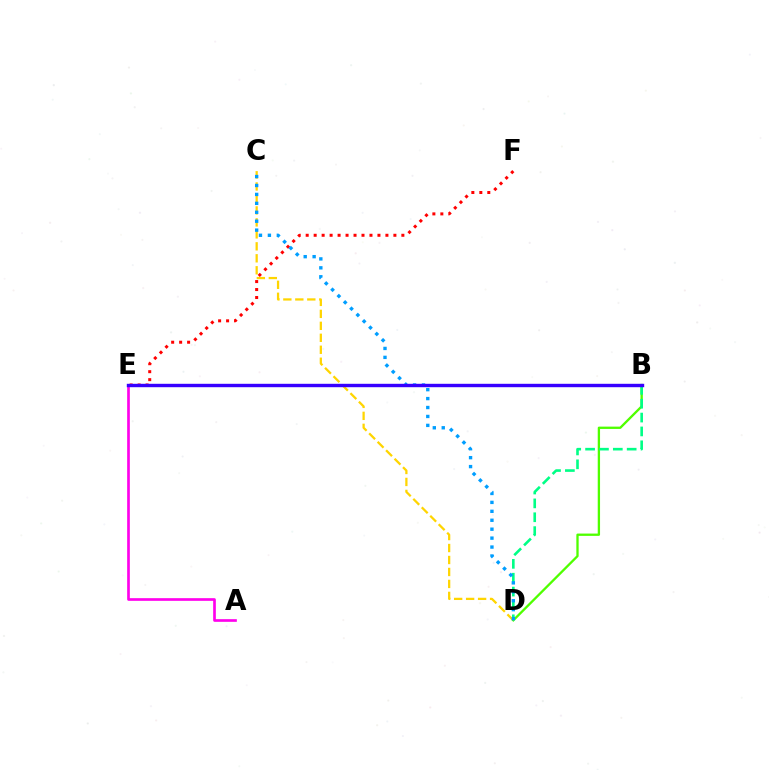{('C', 'D'): [{'color': '#ffd500', 'line_style': 'dashed', 'thickness': 1.63}, {'color': '#009eff', 'line_style': 'dotted', 'thickness': 2.43}], ('B', 'D'): [{'color': '#4fff00', 'line_style': 'solid', 'thickness': 1.67}, {'color': '#00ff86', 'line_style': 'dashed', 'thickness': 1.88}], ('A', 'E'): [{'color': '#ff00ed', 'line_style': 'solid', 'thickness': 1.92}], ('E', 'F'): [{'color': '#ff0000', 'line_style': 'dotted', 'thickness': 2.17}], ('B', 'E'): [{'color': '#3700ff', 'line_style': 'solid', 'thickness': 2.45}]}